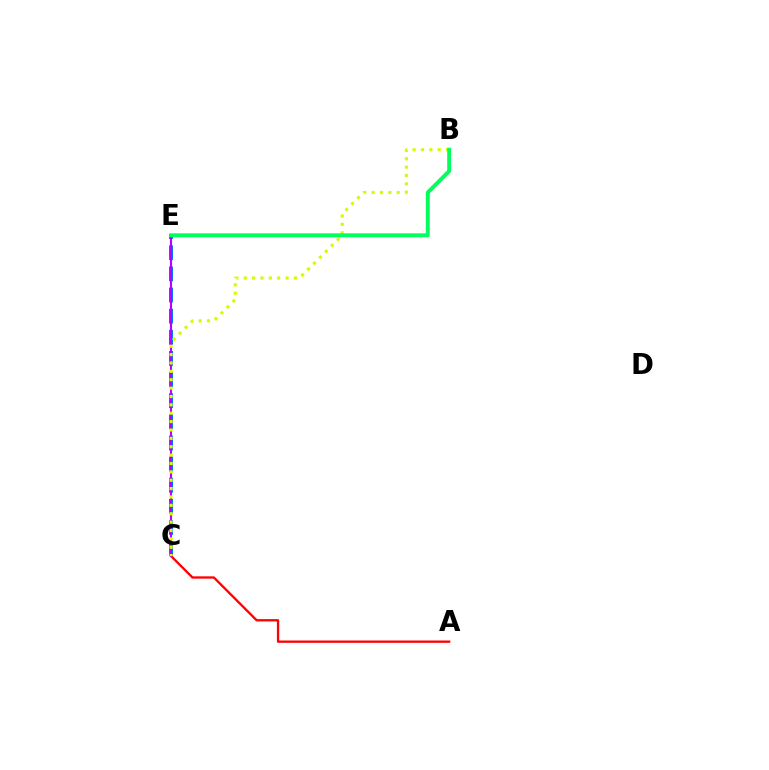{('C', 'E'): [{'color': '#0074ff', 'line_style': 'dashed', 'thickness': 2.87}, {'color': '#b900ff', 'line_style': 'solid', 'thickness': 1.5}], ('A', 'C'): [{'color': '#ff0000', 'line_style': 'solid', 'thickness': 1.67}], ('B', 'C'): [{'color': '#d1ff00', 'line_style': 'dotted', 'thickness': 2.28}], ('B', 'E'): [{'color': '#00ff5c', 'line_style': 'solid', 'thickness': 2.83}]}